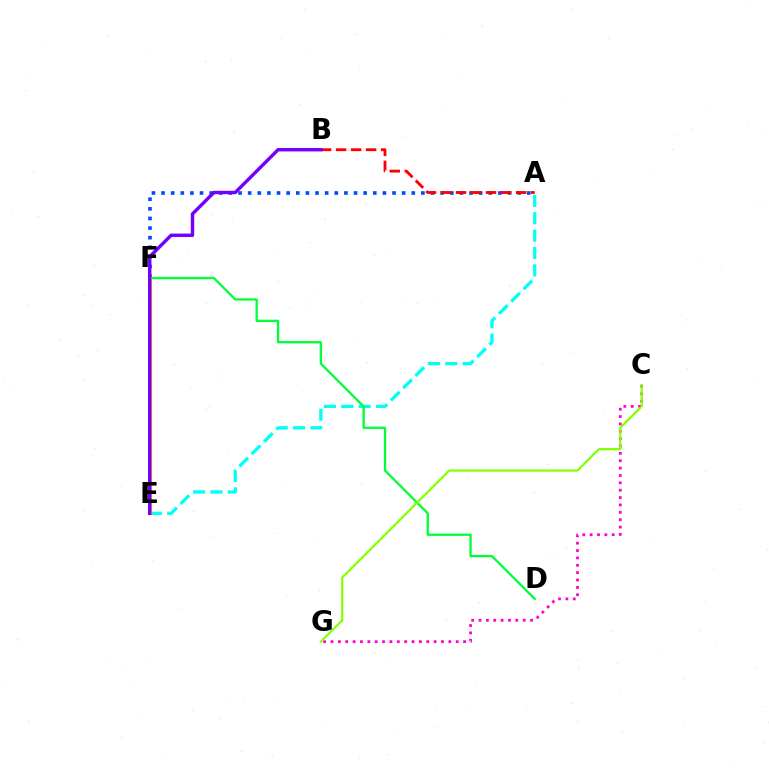{('A', 'F'): [{'color': '#004bff', 'line_style': 'dotted', 'thickness': 2.61}], ('A', 'E'): [{'color': '#00fff6', 'line_style': 'dashed', 'thickness': 2.36}], ('A', 'B'): [{'color': '#ff0000', 'line_style': 'dashed', 'thickness': 2.04}], ('D', 'F'): [{'color': '#00ff39', 'line_style': 'solid', 'thickness': 1.66}], ('C', 'G'): [{'color': '#ff00cf', 'line_style': 'dotted', 'thickness': 2.0}, {'color': '#84ff00', 'line_style': 'solid', 'thickness': 1.57}], ('E', 'F'): [{'color': '#ffbd00', 'line_style': 'solid', 'thickness': 2.32}], ('B', 'E'): [{'color': '#7200ff', 'line_style': 'solid', 'thickness': 2.45}]}